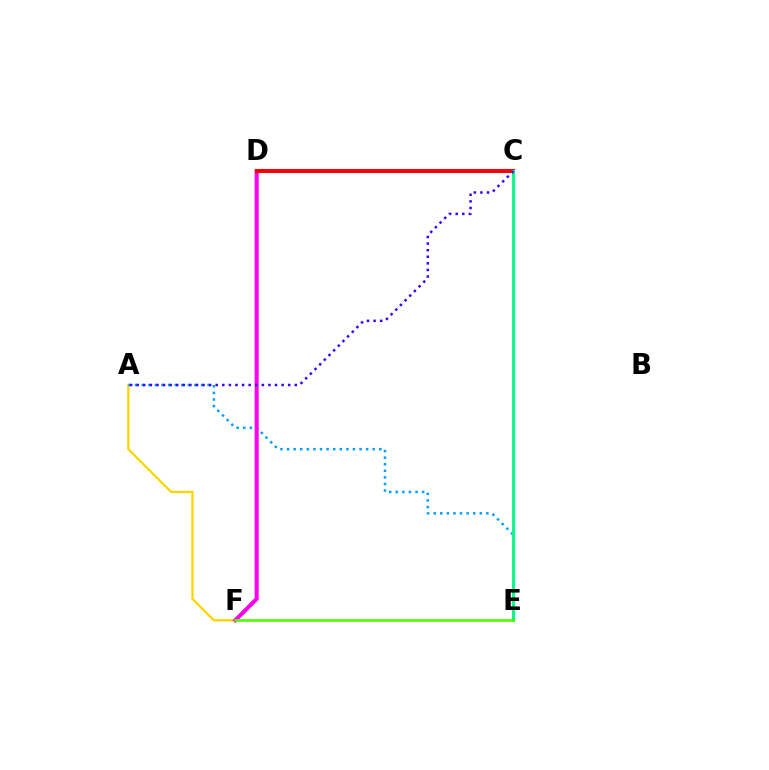{('A', 'F'): [{'color': '#ffd500', 'line_style': 'solid', 'thickness': 1.67}], ('A', 'E'): [{'color': '#009eff', 'line_style': 'dotted', 'thickness': 1.79}], ('D', 'F'): [{'color': '#ff00ed', 'line_style': 'solid', 'thickness': 2.91}], ('C', 'D'): [{'color': '#ff0000', 'line_style': 'solid', 'thickness': 2.92}], ('C', 'E'): [{'color': '#00ff86', 'line_style': 'solid', 'thickness': 2.1}], ('A', 'C'): [{'color': '#3700ff', 'line_style': 'dotted', 'thickness': 1.79}], ('E', 'F'): [{'color': '#4fff00', 'line_style': 'solid', 'thickness': 1.89}]}